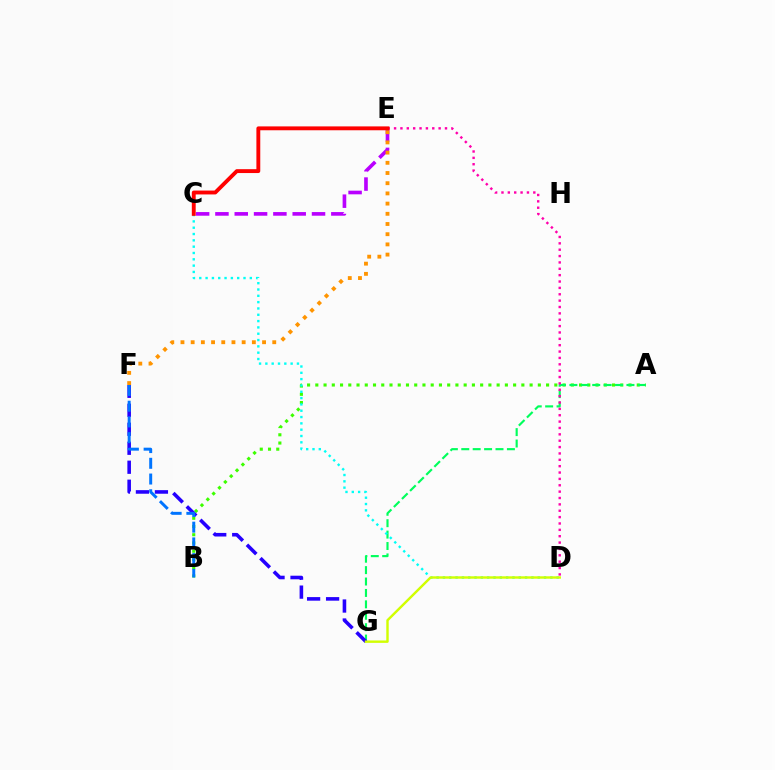{('A', 'B'): [{'color': '#3dff00', 'line_style': 'dotted', 'thickness': 2.24}], ('C', 'E'): [{'color': '#b900ff', 'line_style': 'dashed', 'thickness': 2.62}, {'color': '#ff0000', 'line_style': 'solid', 'thickness': 2.79}], ('A', 'G'): [{'color': '#00ff5c', 'line_style': 'dashed', 'thickness': 1.55}], ('E', 'F'): [{'color': '#ff9400', 'line_style': 'dotted', 'thickness': 2.77}], ('C', 'D'): [{'color': '#00fff6', 'line_style': 'dotted', 'thickness': 1.72}], ('F', 'G'): [{'color': '#2500ff', 'line_style': 'dashed', 'thickness': 2.58}], ('B', 'F'): [{'color': '#0074ff', 'line_style': 'dashed', 'thickness': 2.14}], ('D', 'E'): [{'color': '#ff00ac', 'line_style': 'dotted', 'thickness': 1.73}], ('D', 'G'): [{'color': '#d1ff00', 'line_style': 'solid', 'thickness': 1.74}]}